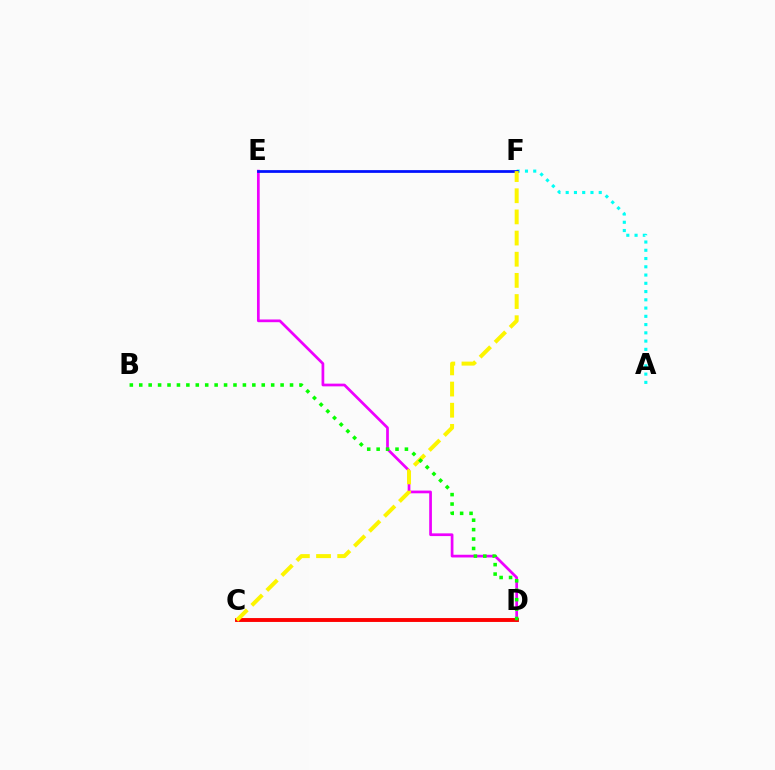{('D', 'E'): [{'color': '#ee00ff', 'line_style': 'solid', 'thickness': 1.96}], ('A', 'F'): [{'color': '#00fff6', 'line_style': 'dotted', 'thickness': 2.24}], ('E', 'F'): [{'color': '#0010ff', 'line_style': 'solid', 'thickness': 1.98}], ('C', 'D'): [{'color': '#ff0000', 'line_style': 'solid', 'thickness': 2.8}], ('C', 'F'): [{'color': '#fcf500', 'line_style': 'dashed', 'thickness': 2.87}], ('B', 'D'): [{'color': '#08ff00', 'line_style': 'dotted', 'thickness': 2.56}]}